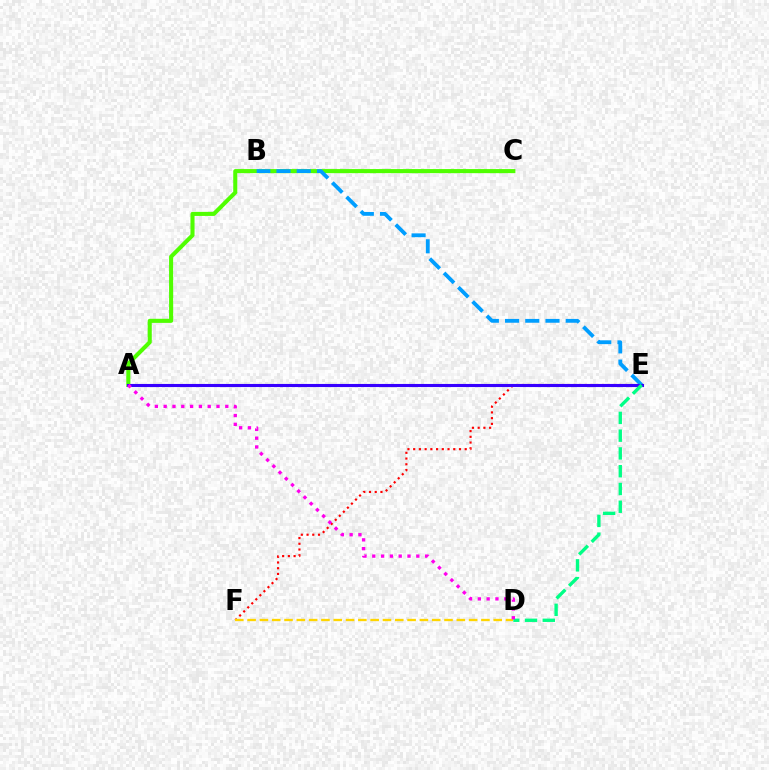{('E', 'F'): [{'color': '#ff0000', 'line_style': 'dotted', 'thickness': 1.56}], ('A', 'C'): [{'color': '#4fff00', 'line_style': 'solid', 'thickness': 2.94}], ('B', 'E'): [{'color': '#009eff', 'line_style': 'dashed', 'thickness': 2.75}], ('A', 'E'): [{'color': '#3700ff', 'line_style': 'solid', 'thickness': 2.23}], ('D', 'E'): [{'color': '#00ff86', 'line_style': 'dashed', 'thickness': 2.41}], ('D', 'F'): [{'color': '#ffd500', 'line_style': 'dashed', 'thickness': 1.67}], ('A', 'D'): [{'color': '#ff00ed', 'line_style': 'dotted', 'thickness': 2.39}]}